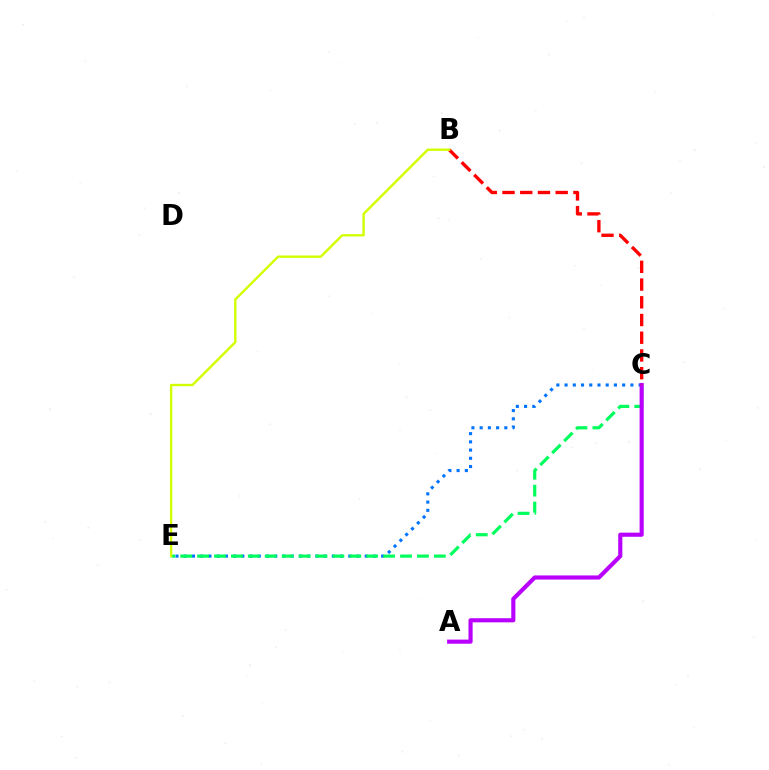{('C', 'E'): [{'color': '#0074ff', 'line_style': 'dotted', 'thickness': 2.24}, {'color': '#00ff5c', 'line_style': 'dashed', 'thickness': 2.3}], ('A', 'C'): [{'color': '#b900ff', 'line_style': 'solid', 'thickness': 2.97}], ('B', 'C'): [{'color': '#ff0000', 'line_style': 'dashed', 'thickness': 2.41}], ('B', 'E'): [{'color': '#d1ff00', 'line_style': 'solid', 'thickness': 1.71}]}